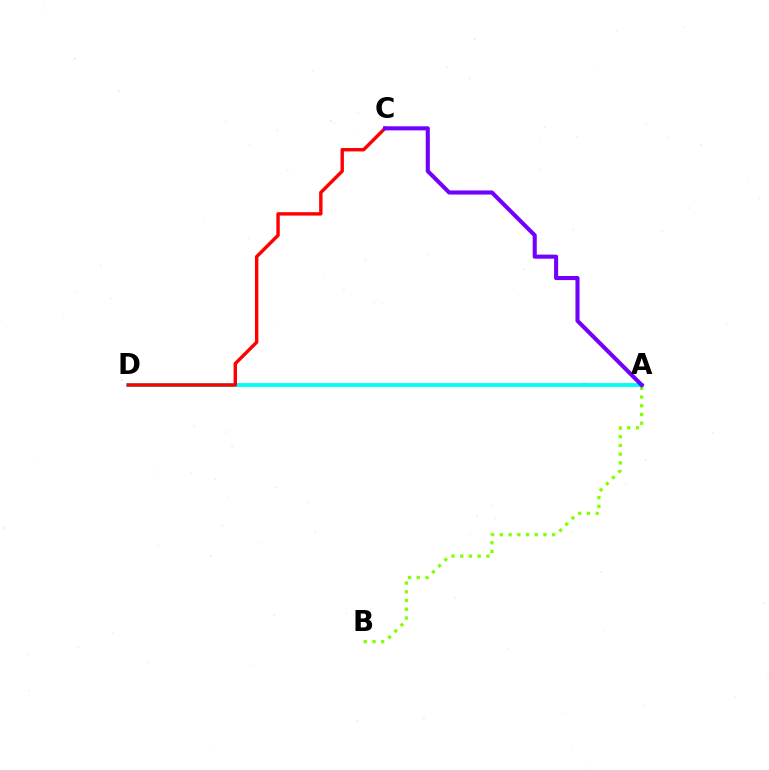{('A', 'D'): [{'color': '#00fff6', 'line_style': 'solid', 'thickness': 2.78}], ('C', 'D'): [{'color': '#ff0000', 'line_style': 'solid', 'thickness': 2.45}], ('A', 'B'): [{'color': '#84ff00', 'line_style': 'dotted', 'thickness': 2.37}], ('A', 'C'): [{'color': '#7200ff', 'line_style': 'solid', 'thickness': 2.94}]}